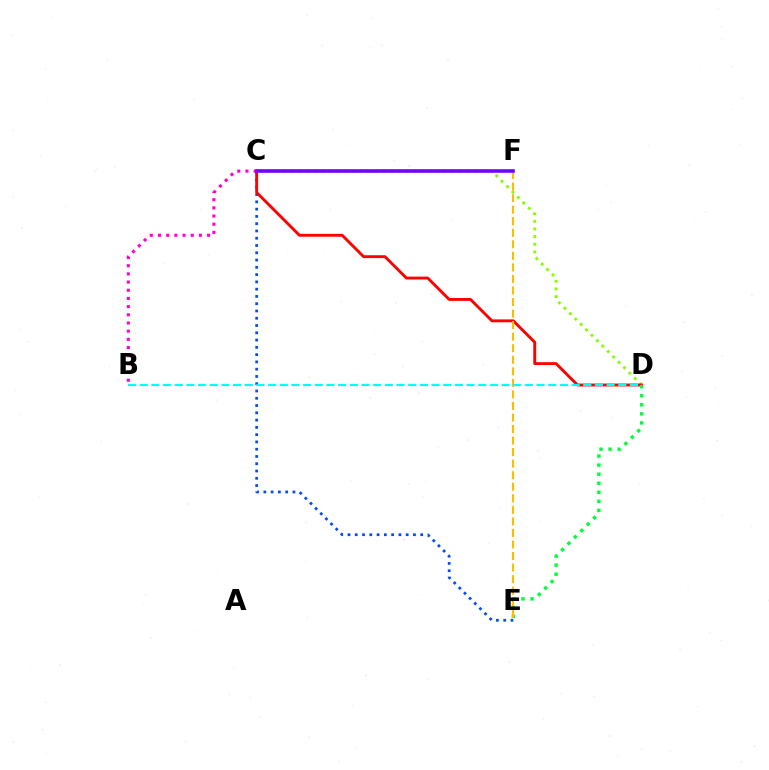{('B', 'C'): [{'color': '#ff00cf', 'line_style': 'dotted', 'thickness': 2.22}], ('C', 'D'): [{'color': '#84ff00', 'line_style': 'dotted', 'thickness': 2.08}, {'color': '#ff0000', 'line_style': 'solid', 'thickness': 2.07}], ('C', 'E'): [{'color': '#004bff', 'line_style': 'dotted', 'thickness': 1.98}], ('D', 'E'): [{'color': '#00ff39', 'line_style': 'dotted', 'thickness': 2.46}], ('E', 'F'): [{'color': '#ffbd00', 'line_style': 'dashed', 'thickness': 1.57}], ('B', 'D'): [{'color': '#00fff6', 'line_style': 'dashed', 'thickness': 1.59}], ('C', 'F'): [{'color': '#7200ff', 'line_style': 'solid', 'thickness': 2.58}]}